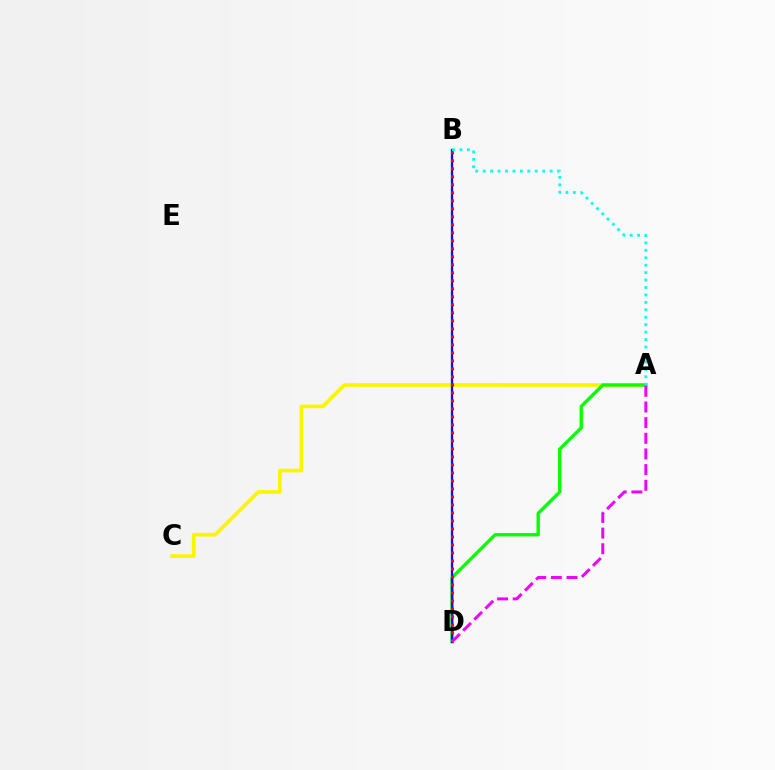{('A', 'C'): [{'color': '#fcf500', 'line_style': 'solid', 'thickness': 2.67}], ('A', 'D'): [{'color': '#08ff00', 'line_style': 'solid', 'thickness': 2.41}, {'color': '#ee00ff', 'line_style': 'dashed', 'thickness': 2.13}], ('B', 'D'): [{'color': '#0010ff', 'line_style': 'solid', 'thickness': 1.66}, {'color': '#ff0000', 'line_style': 'dotted', 'thickness': 2.17}], ('A', 'B'): [{'color': '#00fff6', 'line_style': 'dotted', 'thickness': 2.02}]}